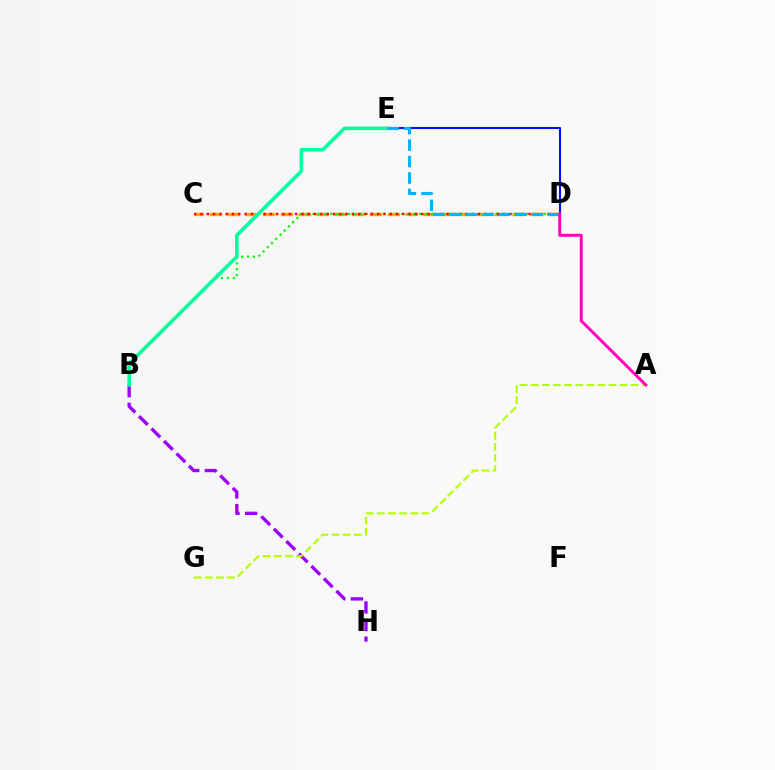{('B', 'H'): [{'color': '#9b00ff', 'line_style': 'dashed', 'thickness': 2.39}], ('D', 'E'): [{'color': '#0010ff', 'line_style': 'solid', 'thickness': 1.51}, {'color': '#00b5ff', 'line_style': 'dashed', 'thickness': 2.23}], ('C', 'D'): [{'color': '#ffa500', 'line_style': 'dashed', 'thickness': 2.42}, {'color': '#ff0000', 'line_style': 'dotted', 'thickness': 1.71}], ('B', 'D'): [{'color': '#08ff00', 'line_style': 'dotted', 'thickness': 1.61}], ('B', 'E'): [{'color': '#00ff9d', 'line_style': 'solid', 'thickness': 2.56}], ('A', 'G'): [{'color': '#b3ff00', 'line_style': 'dashed', 'thickness': 1.51}], ('A', 'D'): [{'color': '#ff00bd', 'line_style': 'solid', 'thickness': 2.12}]}